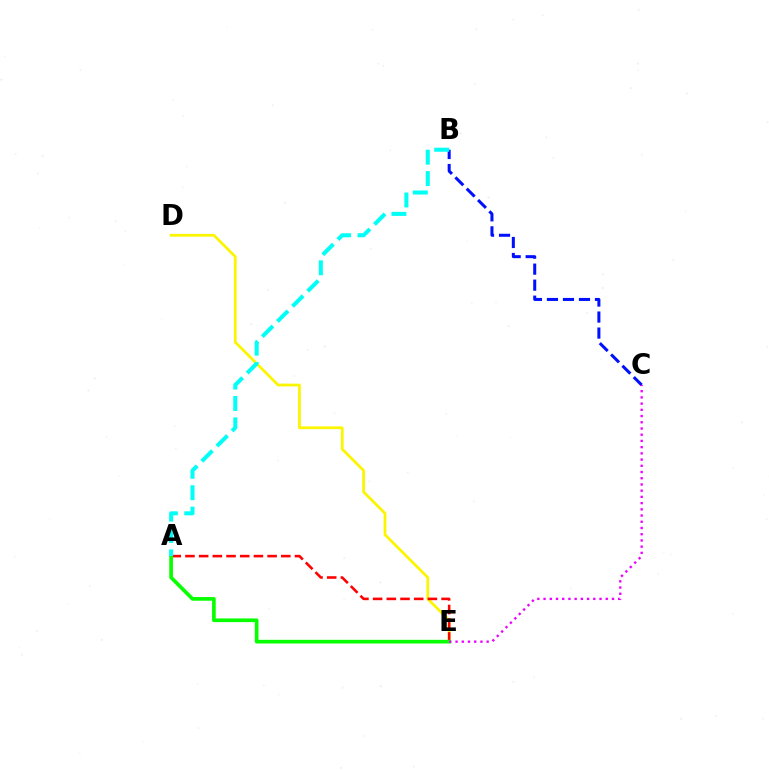{('D', 'E'): [{'color': '#fcf500', 'line_style': 'solid', 'thickness': 1.98}], ('A', 'E'): [{'color': '#ff0000', 'line_style': 'dashed', 'thickness': 1.86}, {'color': '#08ff00', 'line_style': 'solid', 'thickness': 2.65}], ('B', 'C'): [{'color': '#0010ff', 'line_style': 'dashed', 'thickness': 2.18}], ('A', 'B'): [{'color': '#00fff6', 'line_style': 'dashed', 'thickness': 2.91}], ('C', 'E'): [{'color': '#ee00ff', 'line_style': 'dotted', 'thickness': 1.69}]}